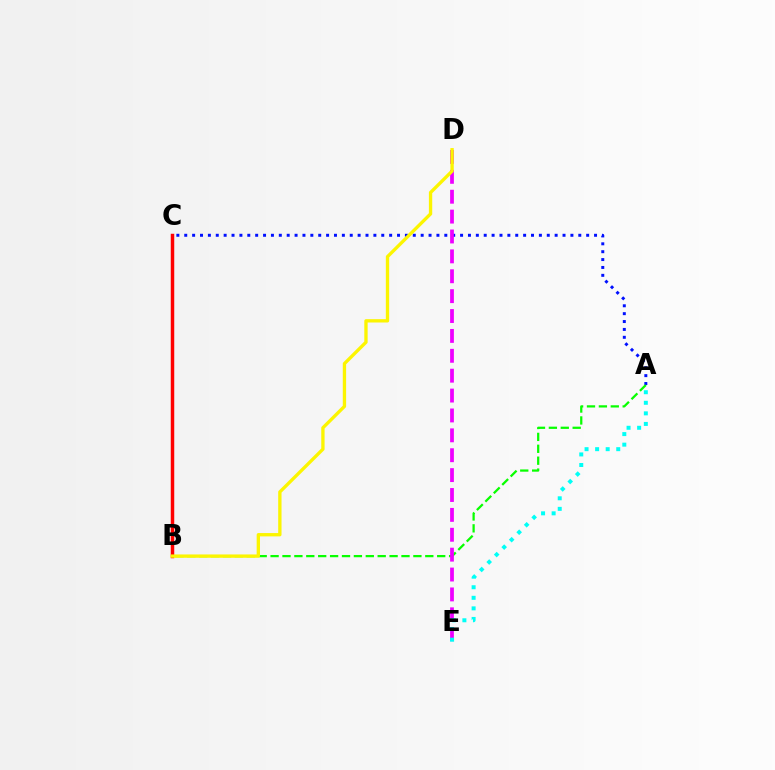{('A', 'C'): [{'color': '#0010ff', 'line_style': 'dotted', 'thickness': 2.14}], ('A', 'B'): [{'color': '#08ff00', 'line_style': 'dashed', 'thickness': 1.62}], ('D', 'E'): [{'color': '#ee00ff', 'line_style': 'dashed', 'thickness': 2.7}], ('B', 'C'): [{'color': '#ff0000', 'line_style': 'solid', 'thickness': 2.5}], ('B', 'D'): [{'color': '#fcf500', 'line_style': 'solid', 'thickness': 2.4}], ('A', 'E'): [{'color': '#00fff6', 'line_style': 'dotted', 'thickness': 2.87}]}